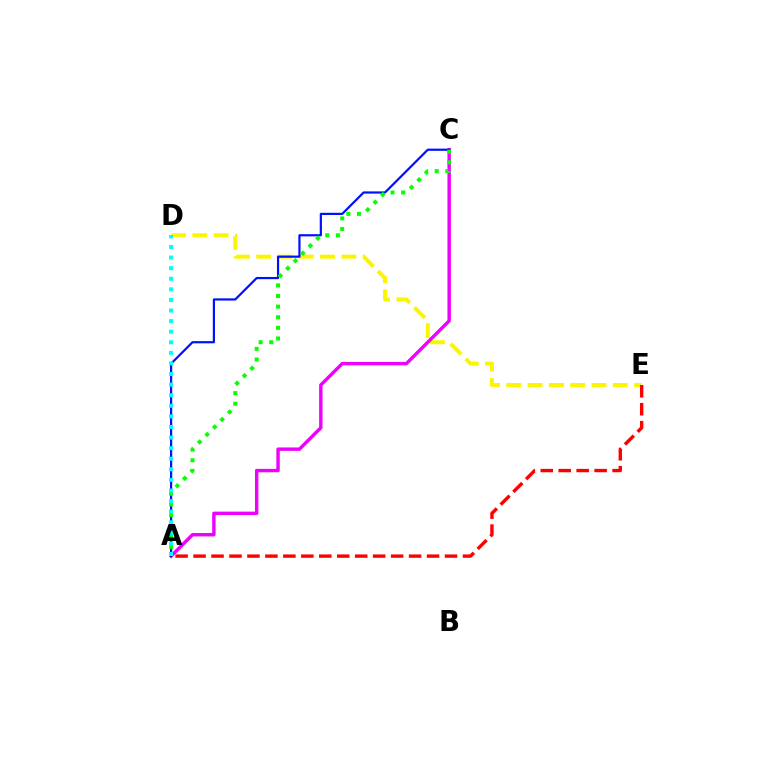{('D', 'E'): [{'color': '#fcf500', 'line_style': 'dashed', 'thickness': 2.89}], ('A', 'C'): [{'color': '#ee00ff', 'line_style': 'solid', 'thickness': 2.46}, {'color': '#0010ff', 'line_style': 'solid', 'thickness': 1.59}, {'color': '#08ff00', 'line_style': 'dotted', 'thickness': 2.88}], ('A', 'E'): [{'color': '#ff0000', 'line_style': 'dashed', 'thickness': 2.44}], ('A', 'D'): [{'color': '#00fff6', 'line_style': 'dotted', 'thickness': 2.88}]}